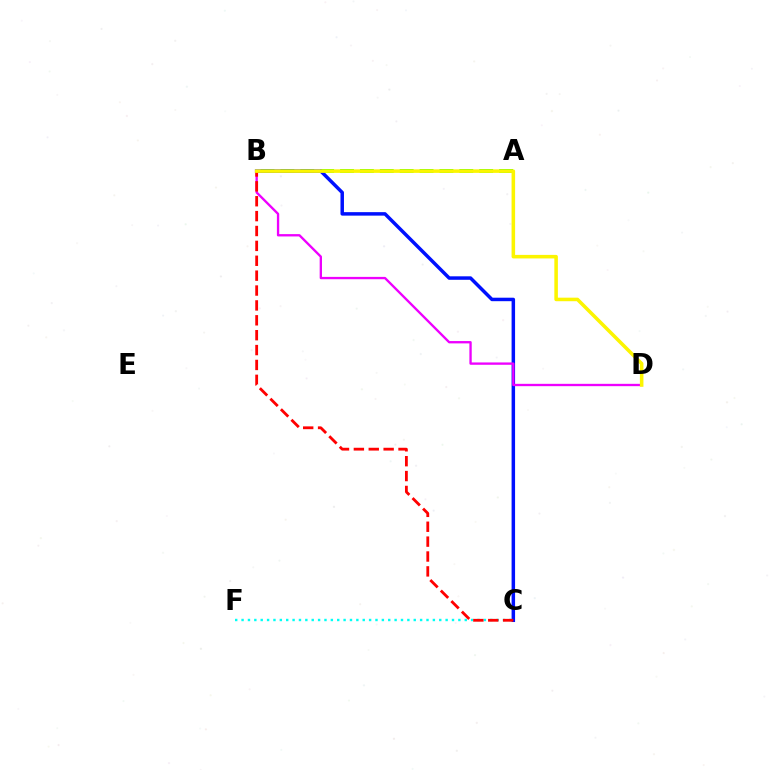{('A', 'B'): [{'color': '#08ff00', 'line_style': 'dashed', 'thickness': 2.7}], ('B', 'C'): [{'color': '#0010ff', 'line_style': 'solid', 'thickness': 2.51}, {'color': '#ff0000', 'line_style': 'dashed', 'thickness': 2.02}], ('C', 'F'): [{'color': '#00fff6', 'line_style': 'dotted', 'thickness': 1.73}], ('B', 'D'): [{'color': '#ee00ff', 'line_style': 'solid', 'thickness': 1.68}, {'color': '#fcf500', 'line_style': 'solid', 'thickness': 2.55}]}